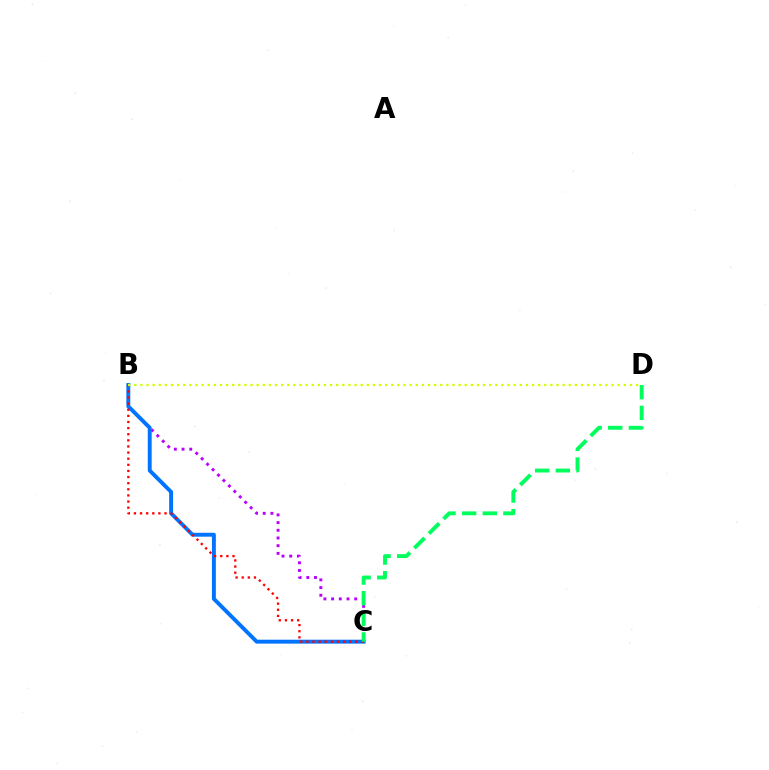{('B', 'C'): [{'color': '#b900ff', 'line_style': 'dotted', 'thickness': 2.09}, {'color': '#0074ff', 'line_style': 'solid', 'thickness': 2.81}, {'color': '#ff0000', 'line_style': 'dotted', 'thickness': 1.66}], ('C', 'D'): [{'color': '#00ff5c', 'line_style': 'dashed', 'thickness': 2.81}], ('B', 'D'): [{'color': '#d1ff00', 'line_style': 'dotted', 'thickness': 1.66}]}